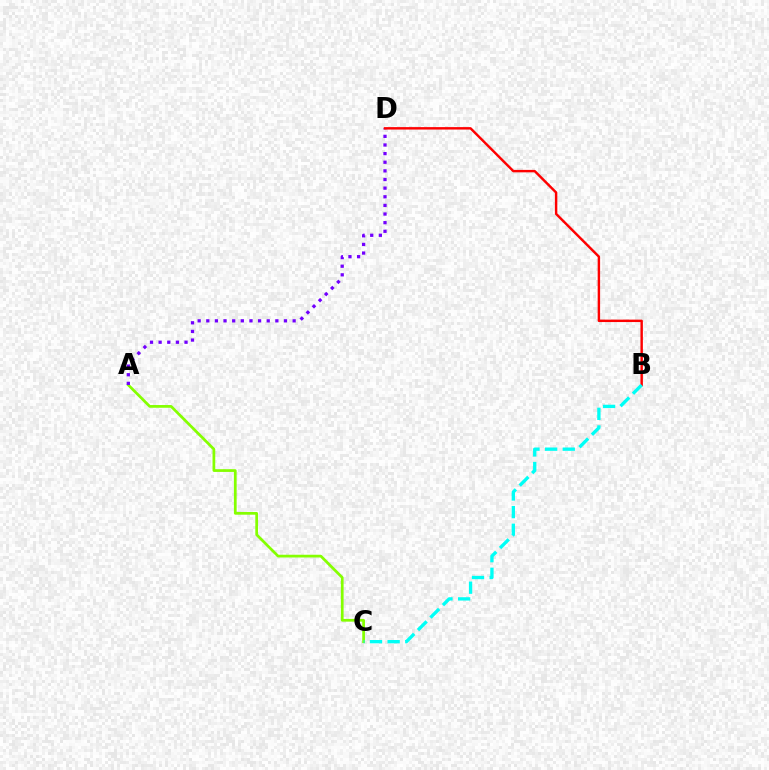{('A', 'C'): [{'color': '#84ff00', 'line_style': 'solid', 'thickness': 1.97}], ('A', 'D'): [{'color': '#7200ff', 'line_style': 'dotted', 'thickness': 2.35}], ('B', 'D'): [{'color': '#ff0000', 'line_style': 'solid', 'thickness': 1.75}], ('B', 'C'): [{'color': '#00fff6', 'line_style': 'dashed', 'thickness': 2.4}]}